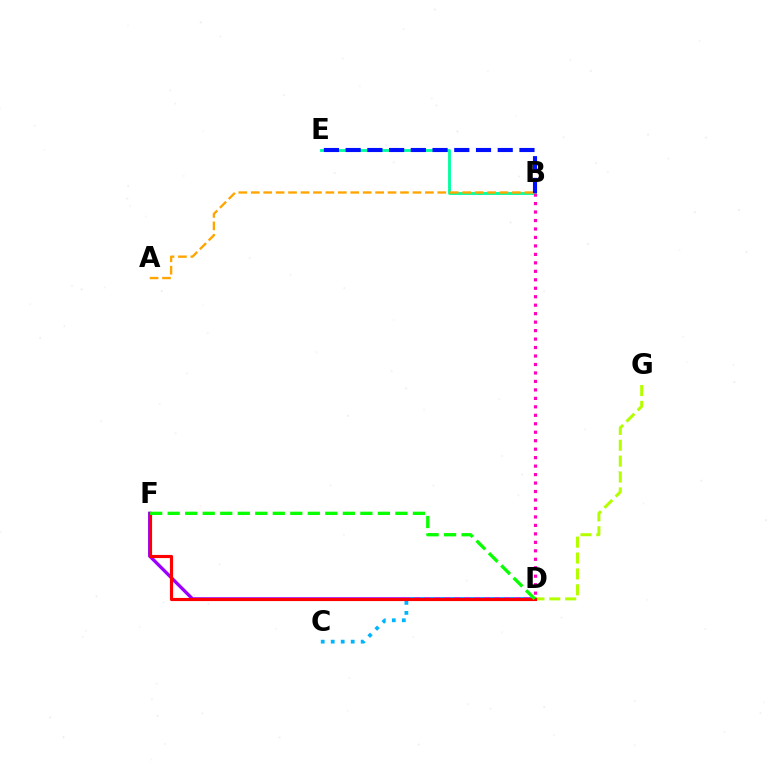{('D', 'F'): [{'color': '#9b00ff', 'line_style': 'solid', 'thickness': 2.39}, {'color': '#ff0000', 'line_style': 'solid', 'thickness': 2.26}, {'color': '#08ff00', 'line_style': 'dashed', 'thickness': 2.38}], ('B', 'E'): [{'color': '#00ff9d', 'line_style': 'solid', 'thickness': 2.04}, {'color': '#0010ff', 'line_style': 'dashed', 'thickness': 2.95}], ('B', 'D'): [{'color': '#ff00bd', 'line_style': 'dotted', 'thickness': 2.3}], ('C', 'D'): [{'color': '#00b5ff', 'line_style': 'dotted', 'thickness': 2.71}], ('D', 'G'): [{'color': '#b3ff00', 'line_style': 'dashed', 'thickness': 2.16}], ('A', 'B'): [{'color': '#ffa500', 'line_style': 'dashed', 'thickness': 1.69}]}